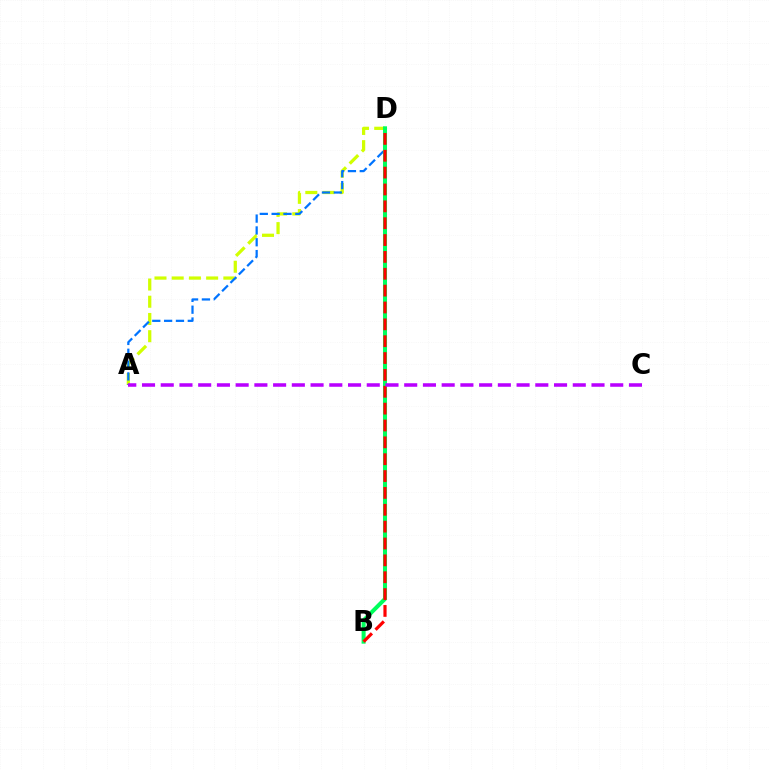{('A', 'D'): [{'color': '#d1ff00', 'line_style': 'dashed', 'thickness': 2.34}, {'color': '#0074ff', 'line_style': 'dashed', 'thickness': 1.61}], ('B', 'D'): [{'color': '#00ff5c', 'line_style': 'solid', 'thickness': 2.9}, {'color': '#ff0000', 'line_style': 'dashed', 'thickness': 2.29}], ('A', 'C'): [{'color': '#b900ff', 'line_style': 'dashed', 'thickness': 2.54}]}